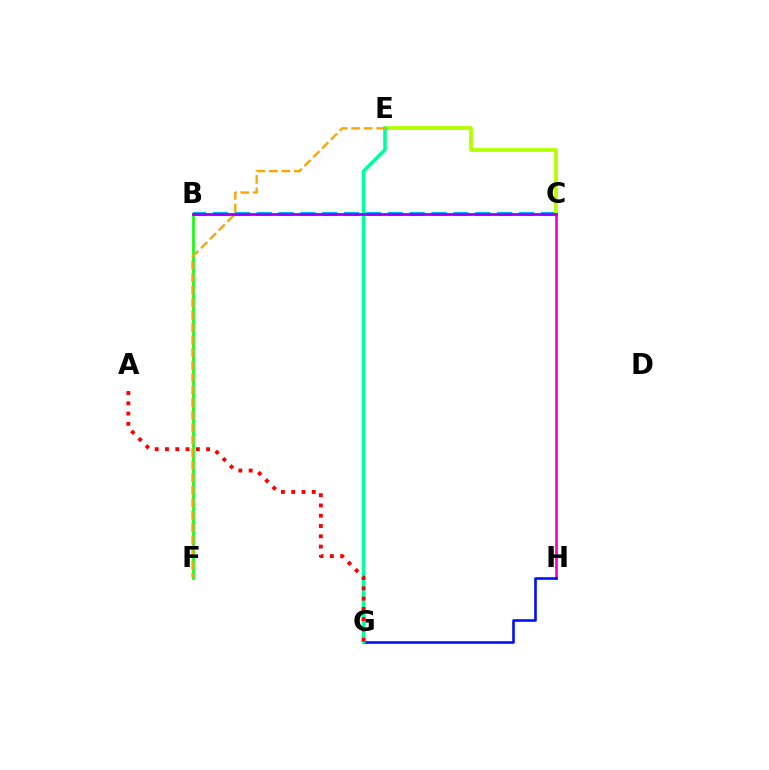{('C', 'H'): [{'color': '#ff00bd', 'line_style': 'solid', 'thickness': 1.94}], ('B', 'F'): [{'color': '#08ff00', 'line_style': 'solid', 'thickness': 1.88}], ('B', 'C'): [{'color': '#00b5ff', 'line_style': 'dashed', 'thickness': 2.97}, {'color': '#9b00ff', 'line_style': 'solid', 'thickness': 2.02}], ('G', 'H'): [{'color': '#0010ff', 'line_style': 'solid', 'thickness': 1.88}], ('C', 'E'): [{'color': '#b3ff00', 'line_style': 'solid', 'thickness': 2.74}], ('E', 'G'): [{'color': '#00ff9d', 'line_style': 'solid', 'thickness': 2.57}], ('E', 'F'): [{'color': '#ffa500', 'line_style': 'dashed', 'thickness': 1.7}], ('A', 'G'): [{'color': '#ff0000', 'line_style': 'dotted', 'thickness': 2.79}]}